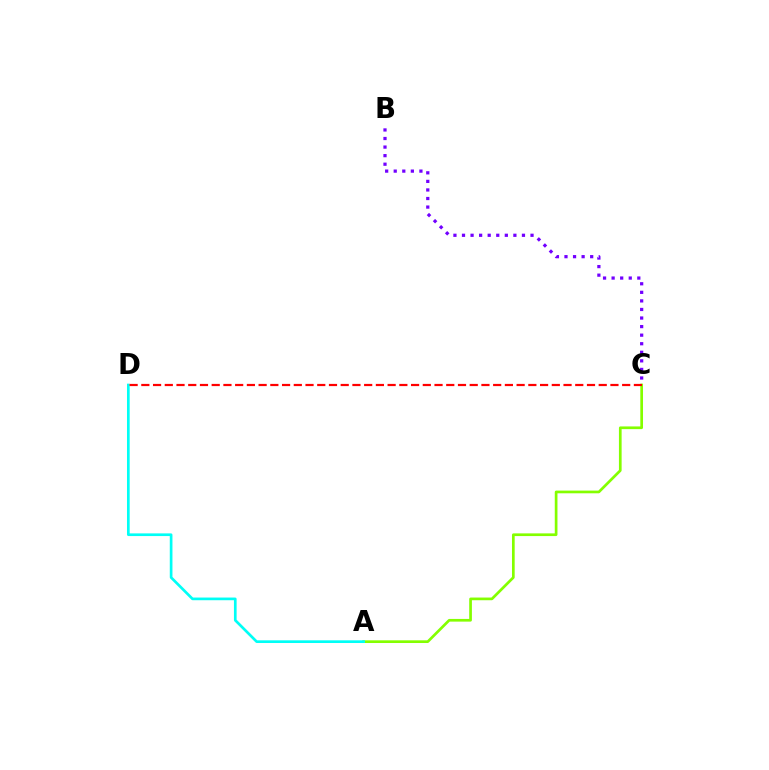{('B', 'C'): [{'color': '#7200ff', 'line_style': 'dotted', 'thickness': 2.33}], ('A', 'C'): [{'color': '#84ff00', 'line_style': 'solid', 'thickness': 1.94}], ('A', 'D'): [{'color': '#00fff6', 'line_style': 'solid', 'thickness': 1.93}], ('C', 'D'): [{'color': '#ff0000', 'line_style': 'dashed', 'thickness': 1.59}]}